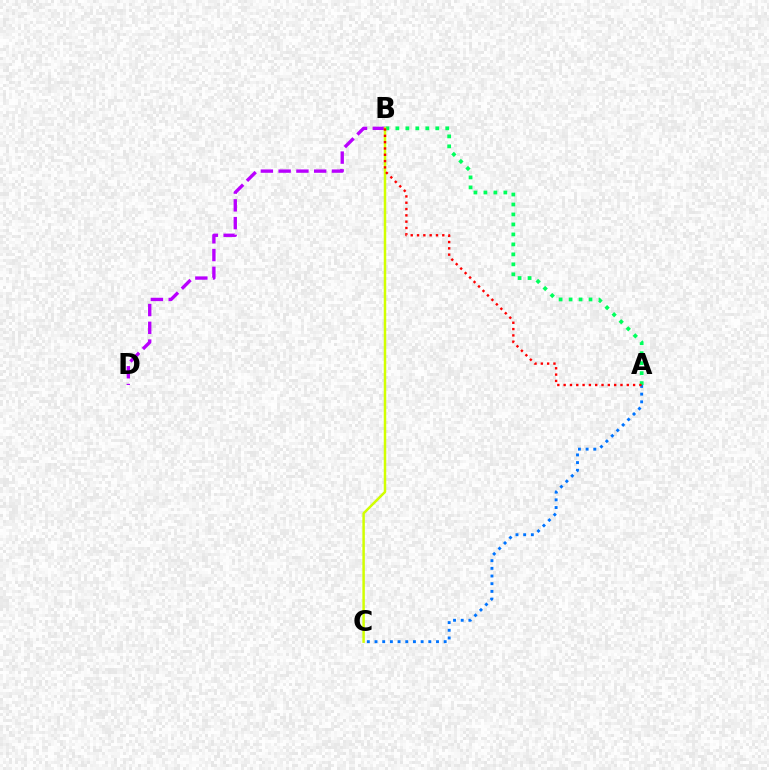{('A', 'B'): [{'color': '#00ff5c', 'line_style': 'dotted', 'thickness': 2.71}, {'color': '#ff0000', 'line_style': 'dotted', 'thickness': 1.72}], ('A', 'C'): [{'color': '#0074ff', 'line_style': 'dotted', 'thickness': 2.09}], ('B', 'D'): [{'color': '#b900ff', 'line_style': 'dashed', 'thickness': 2.41}], ('B', 'C'): [{'color': '#d1ff00', 'line_style': 'solid', 'thickness': 1.79}]}